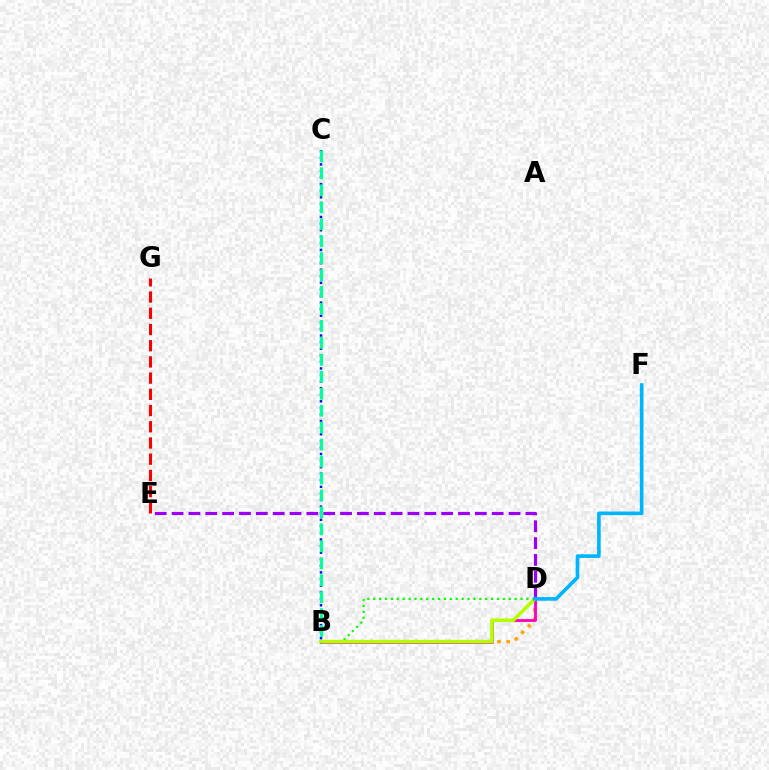{('B', 'D'): [{'color': '#08ff00', 'line_style': 'dotted', 'thickness': 1.6}, {'color': '#ffa500', 'line_style': 'dotted', 'thickness': 2.49}, {'color': '#ff00bd', 'line_style': 'solid', 'thickness': 2.04}, {'color': '#b3ff00', 'line_style': 'solid', 'thickness': 2.58}], ('B', 'C'): [{'color': '#0010ff', 'line_style': 'dotted', 'thickness': 1.79}, {'color': '#00ff9d', 'line_style': 'dashed', 'thickness': 2.3}], ('E', 'G'): [{'color': '#ff0000', 'line_style': 'dashed', 'thickness': 2.2}], ('D', 'E'): [{'color': '#9b00ff', 'line_style': 'dashed', 'thickness': 2.29}], ('D', 'F'): [{'color': '#00b5ff', 'line_style': 'solid', 'thickness': 2.62}]}